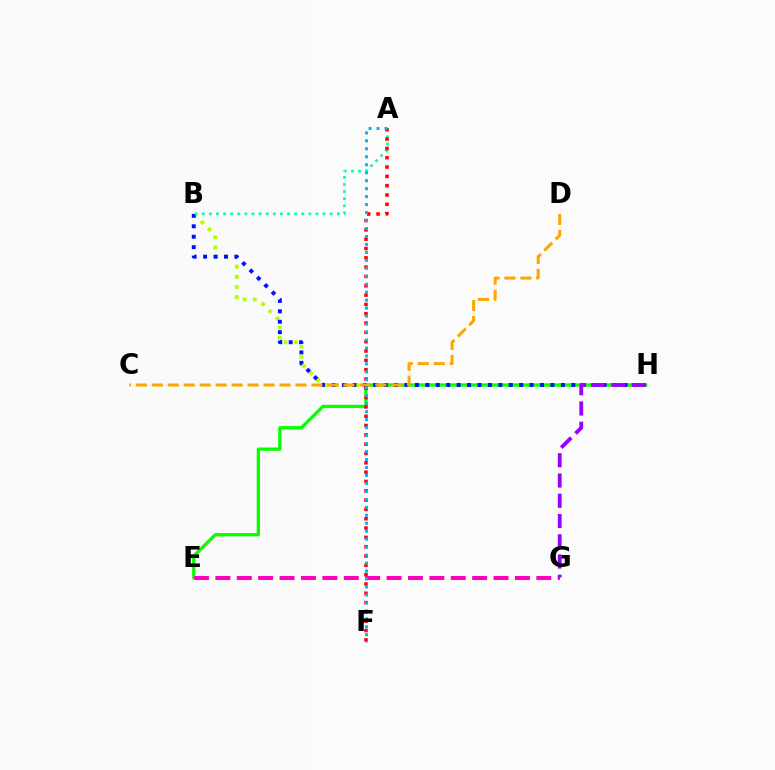{('B', 'H'): [{'color': '#b3ff00', 'line_style': 'dotted', 'thickness': 2.76}, {'color': '#0010ff', 'line_style': 'dotted', 'thickness': 2.83}], ('E', 'H'): [{'color': '#08ff00', 'line_style': 'solid', 'thickness': 2.37}], ('E', 'G'): [{'color': '#ff00bd', 'line_style': 'dashed', 'thickness': 2.91}], ('A', 'B'): [{'color': '#00ff9d', 'line_style': 'dotted', 'thickness': 1.93}], ('G', 'H'): [{'color': '#9b00ff', 'line_style': 'dashed', 'thickness': 2.75}], ('C', 'D'): [{'color': '#ffa500', 'line_style': 'dashed', 'thickness': 2.17}], ('A', 'F'): [{'color': '#ff0000', 'line_style': 'dotted', 'thickness': 2.53}, {'color': '#00b5ff', 'line_style': 'dotted', 'thickness': 2.16}]}